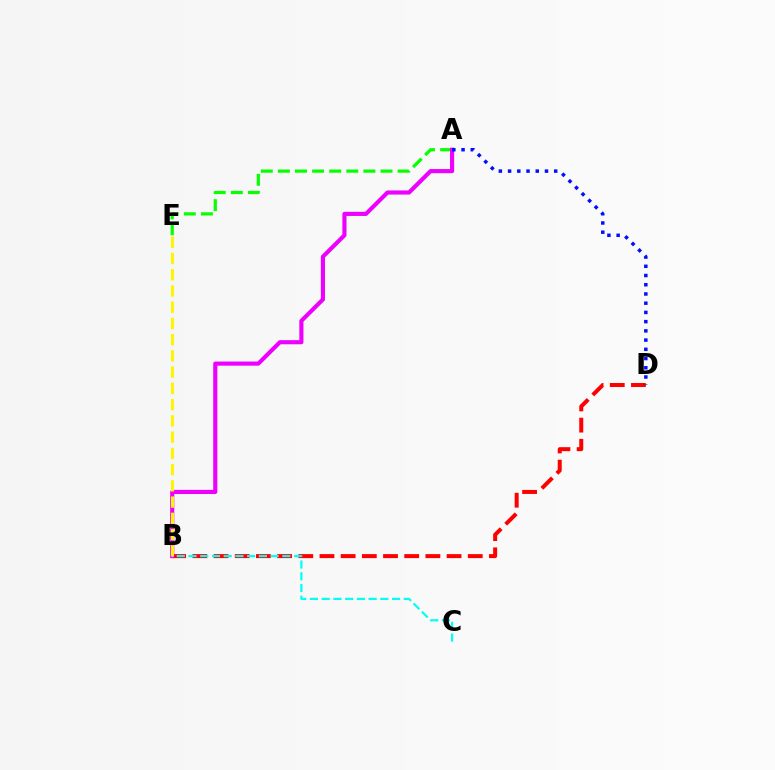{('B', 'D'): [{'color': '#ff0000', 'line_style': 'dashed', 'thickness': 2.88}], ('A', 'E'): [{'color': '#08ff00', 'line_style': 'dashed', 'thickness': 2.32}], ('A', 'B'): [{'color': '#ee00ff', 'line_style': 'solid', 'thickness': 2.97}], ('B', 'C'): [{'color': '#00fff6', 'line_style': 'dashed', 'thickness': 1.59}], ('A', 'D'): [{'color': '#0010ff', 'line_style': 'dotted', 'thickness': 2.51}], ('B', 'E'): [{'color': '#fcf500', 'line_style': 'dashed', 'thickness': 2.21}]}